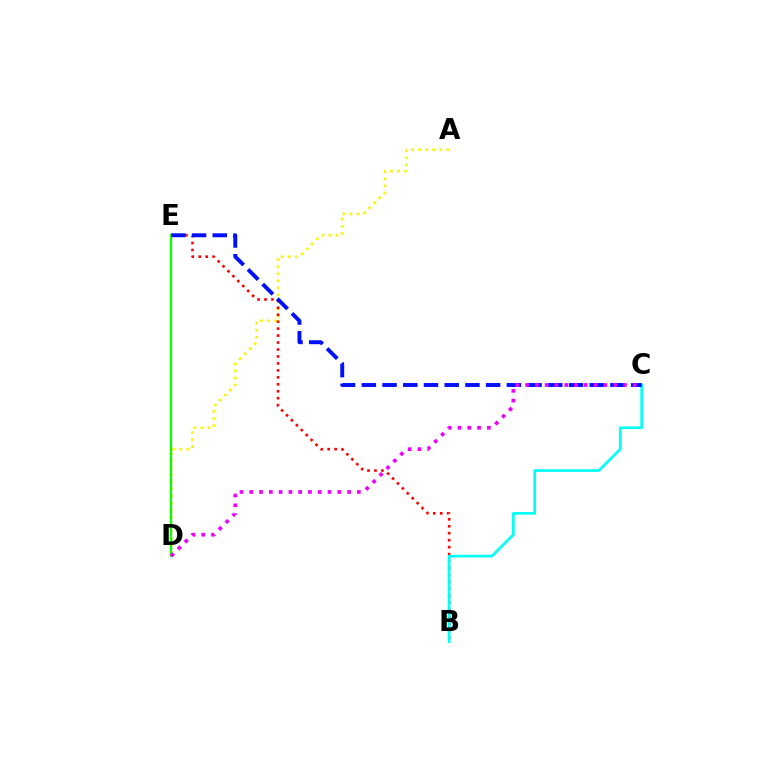{('A', 'D'): [{'color': '#fcf500', 'line_style': 'dotted', 'thickness': 1.92}], ('B', 'E'): [{'color': '#ff0000', 'line_style': 'dotted', 'thickness': 1.89}], ('D', 'E'): [{'color': '#08ff00', 'line_style': 'solid', 'thickness': 1.62}], ('B', 'C'): [{'color': '#00fff6', 'line_style': 'solid', 'thickness': 1.95}], ('C', 'E'): [{'color': '#0010ff', 'line_style': 'dashed', 'thickness': 2.81}], ('C', 'D'): [{'color': '#ee00ff', 'line_style': 'dotted', 'thickness': 2.66}]}